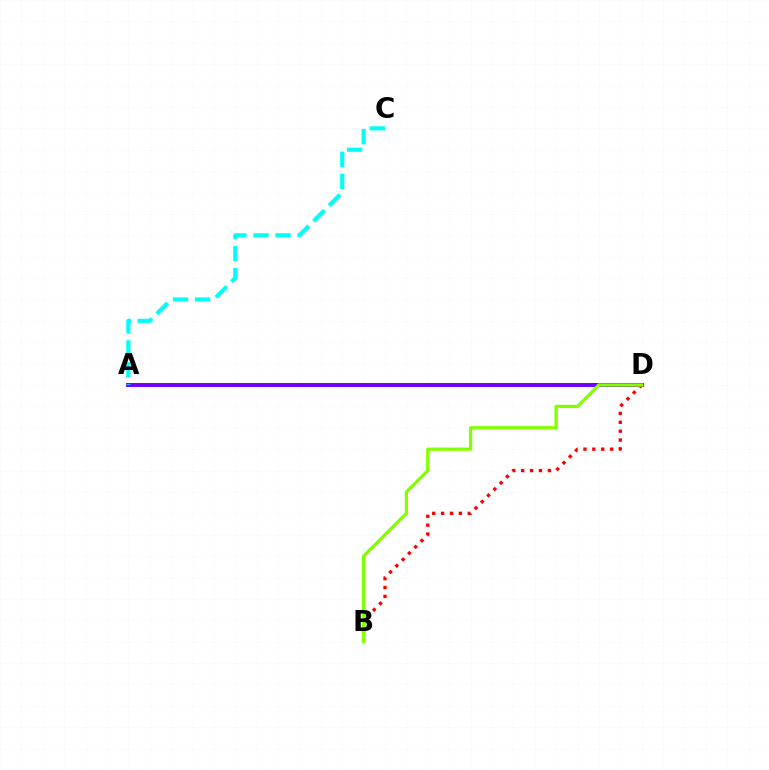{('A', 'D'): [{'color': '#7200ff', 'line_style': 'solid', 'thickness': 2.85}], ('A', 'C'): [{'color': '#00fff6', 'line_style': 'dashed', 'thickness': 2.99}], ('B', 'D'): [{'color': '#ff0000', 'line_style': 'dotted', 'thickness': 2.42}, {'color': '#84ff00', 'line_style': 'solid', 'thickness': 2.35}]}